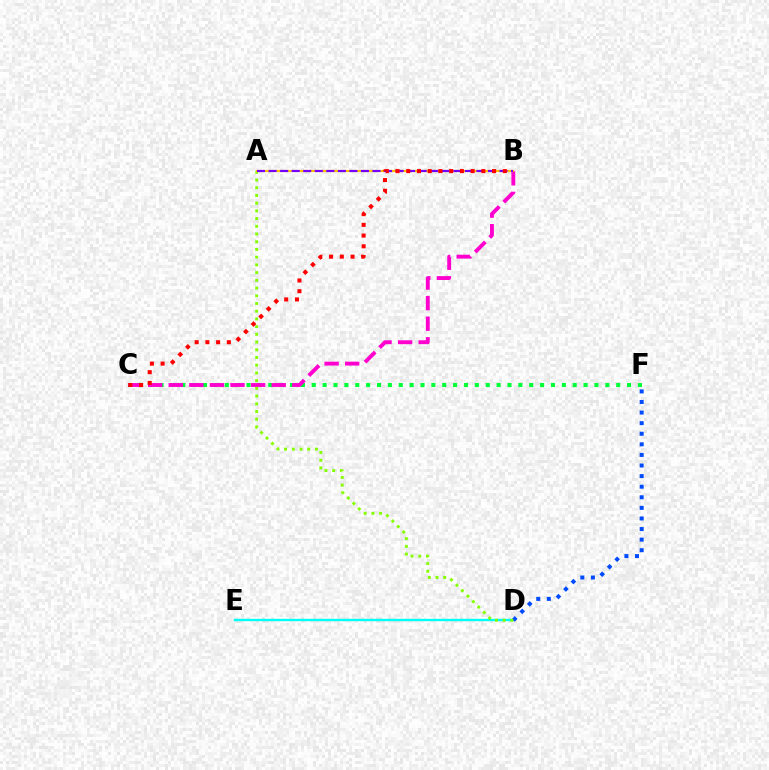{('C', 'F'): [{'color': '#00ff39', 'line_style': 'dotted', 'thickness': 2.95}], ('D', 'E'): [{'color': '#00fff6', 'line_style': 'solid', 'thickness': 1.73}], ('D', 'F'): [{'color': '#004bff', 'line_style': 'dotted', 'thickness': 2.88}], ('B', 'C'): [{'color': '#ff00cf', 'line_style': 'dashed', 'thickness': 2.8}, {'color': '#ff0000', 'line_style': 'dotted', 'thickness': 2.91}], ('A', 'D'): [{'color': '#84ff00', 'line_style': 'dotted', 'thickness': 2.1}], ('A', 'B'): [{'color': '#ffbd00', 'line_style': 'solid', 'thickness': 1.56}, {'color': '#7200ff', 'line_style': 'dashed', 'thickness': 1.57}]}